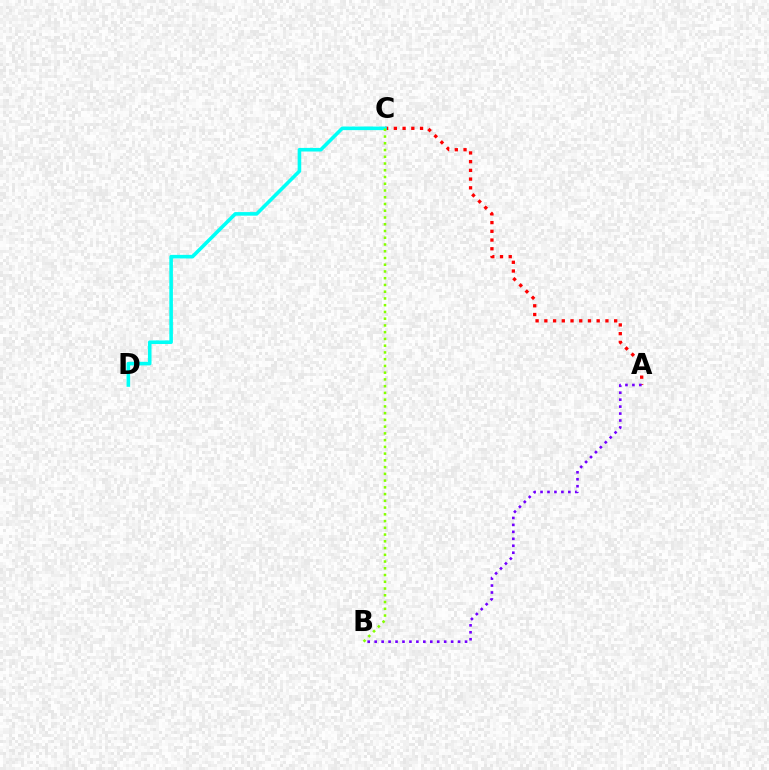{('A', 'C'): [{'color': '#ff0000', 'line_style': 'dotted', 'thickness': 2.37}], ('C', 'D'): [{'color': '#00fff6', 'line_style': 'solid', 'thickness': 2.58}], ('B', 'C'): [{'color': '#84ff00', 'line_style': 'dotted', 'thickness': 1.83}], ('A', 'B'): [{'color': '#7200ff', 'line_style': 'dotted', 'thickness': 1.89}]}